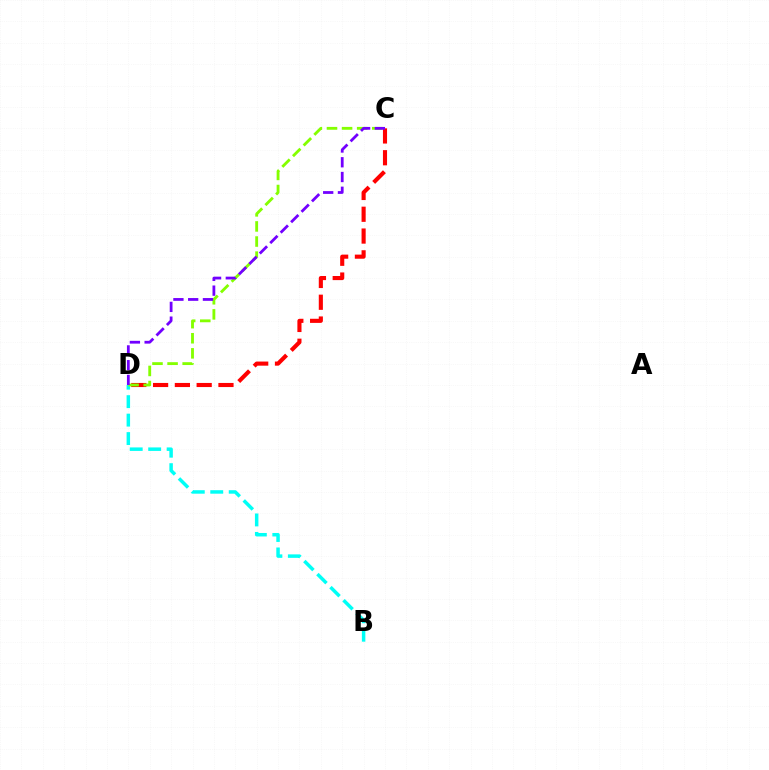{('C', 'D'): [{'color': '#ff0000', 'line_style': 'dashed', 'thickness': 2.96}, {'color': '#84ff00', 'line_style': 'dashed', 'thickness': 2.05}, {'color': '#7200ff', 'line_style': 'dashed', 'thickness': 2.0}], ('B', 'D'): [{'color': '#00fff6', 'line_style': 'dashed', 'thickness': 2.51}]}